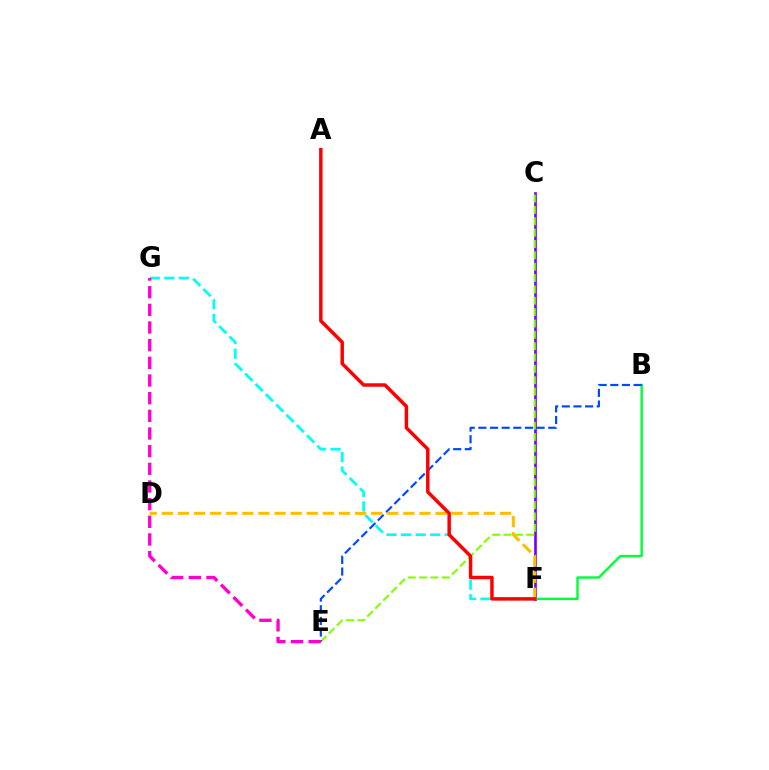{('F', 'G'): [{'color': '#00fff6', 'line_style': 'dashed', 'thickness': 1.98}], ('C', 'F'): [{'color': '#7200ff', 'line_style': 'solid', 'thickness': 1.91}], ('C', 'E'): [{'color': '#84ff00', 'line_style': 'dashed', 'thickness': 1.54}], ('B', 'F'): [{'color': '#00ff39', 'line_style': 'solid', 'thickness': 1.74}], ('B', 'E'): [{'color': '#004bff', 'line_style': 'dashed', 'thickness': 1.58}], ('D', 'F'): [{'color': '#ffbd00', 'line_style': 'dashed', 'thickness': 2.19}], ('A', 'F'): [{'color': '#ff0000', 'line_style': 'solid', 'thickness': 2.49}], ('E', 'G'): [{'color': '#ff00cf', 'line_style': 'dashed', 'thickness': 2.4}]}